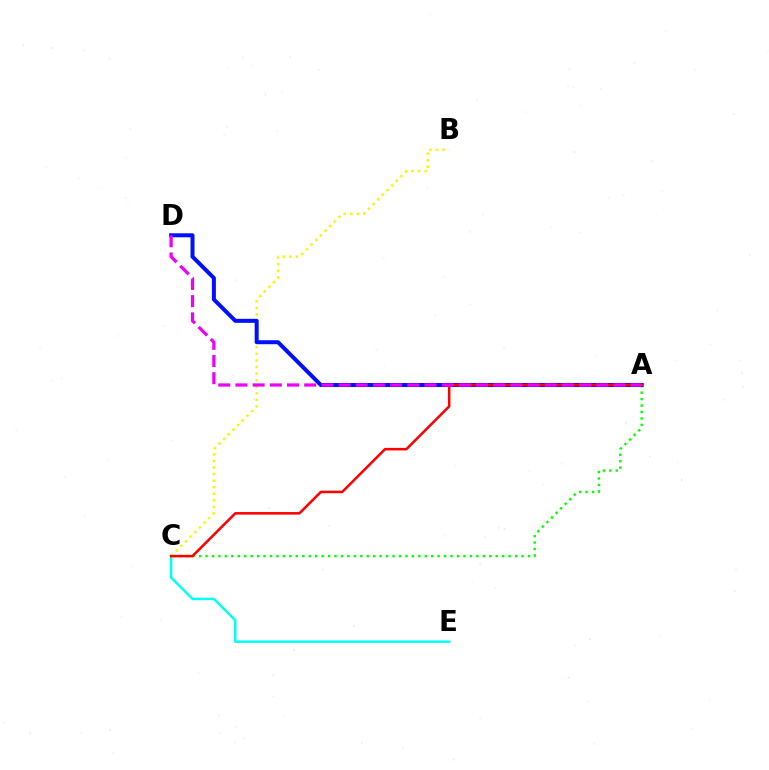{('B', 'C'): [{'color': '#fcf500', 'line_style': 'dotted', 'thickness': 1.78}], ('A', 'C'): [{'color': '#08ff00', 'line_style': 'dotted', 'thickness': 1.75}, {'color': '#ff0000', 'line_style': 'solid', 'thickness': 1.82}], ('C', 'E'): [{'color': '#00fff6', 'line_style': 'solid', 'thickness': 1.77}], ('A', 'D'): [{'color': '#0010ff', 'line_style': 'solid', 'thickness': 2.88}, {'color': '#ee00ff', 'line_style': 'dashed', 'thickness': 2.33}]}